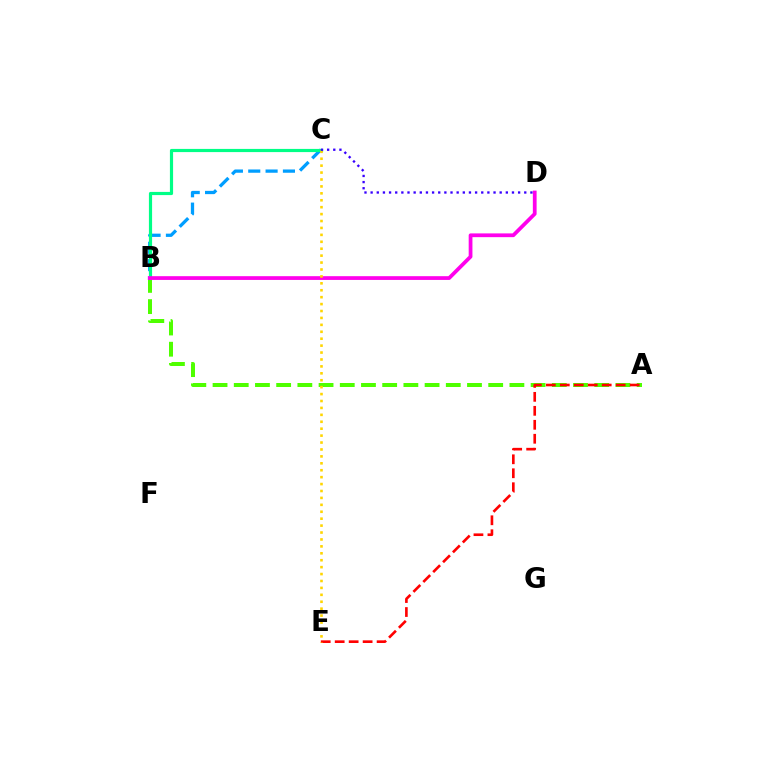{('B', 'C'): [{'color': '#009eff', 'line_style': 'dashed', 'thickness': 2.36}, {'color': '#00ff86', 'line_style': 'solid', 'thickness': 2.29}], ('A', 'B'): [{'color': '#4fff00', 'line_style': 'dashed', 'thickness': 2.88}], ('A', 'E'): [{'color': '#ff0000', 'line_style': 'dashed', 'thickness': 1.9}], ('B', 'D'): [{'color': '#ff00ed', 'line_style': 'solid', 'thickness': 2.7}], ('C', 'E'): [{'color': '#ffd500', 'line_style': 'dotted', 'thickness': 1.88}], ('C', 'D'): [{'color': '#3700ff', 'line_style': 'dotted', 'thickness': 1.67}]}